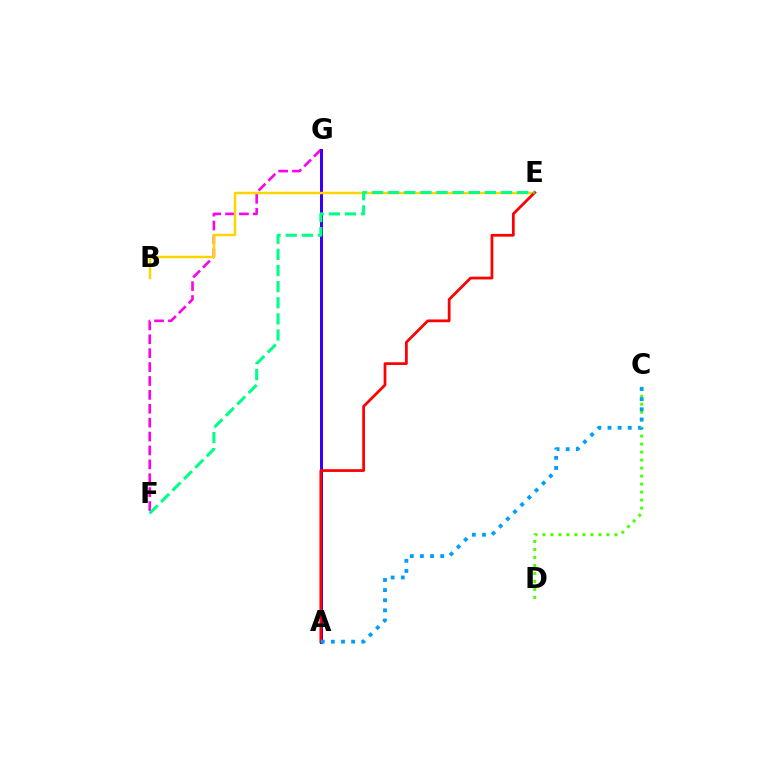{('F', 'G'): [{'color': '#ff00ed', 'line_style': 'dashed', 'thickness': 1.89}], ('C', 'D'): [{'color': '#4fff00', 'line_style': 'dotted', 'thickness': 2.17}], ('A', 'G'): [{'color': '#3700ff', 'line_style': 'solid', 'thickness': 2.17}], ('B', 'E'): [{'color': '#ffd500', 'line_style': 'solid', 'thickness': 1.78}], ('A', 'E'): [{'color': '#ff0000', 'line_style': 'solid', 'thickness': 1.98}], ('E', 'F'): [{'color': '#00ff86', 'line_style': 'dashed', 'thickness': 2.19}], ('A', 'C'): [{'color': '#009eff', 'line_style': 'dotted', 'thickness': 2.75}]}